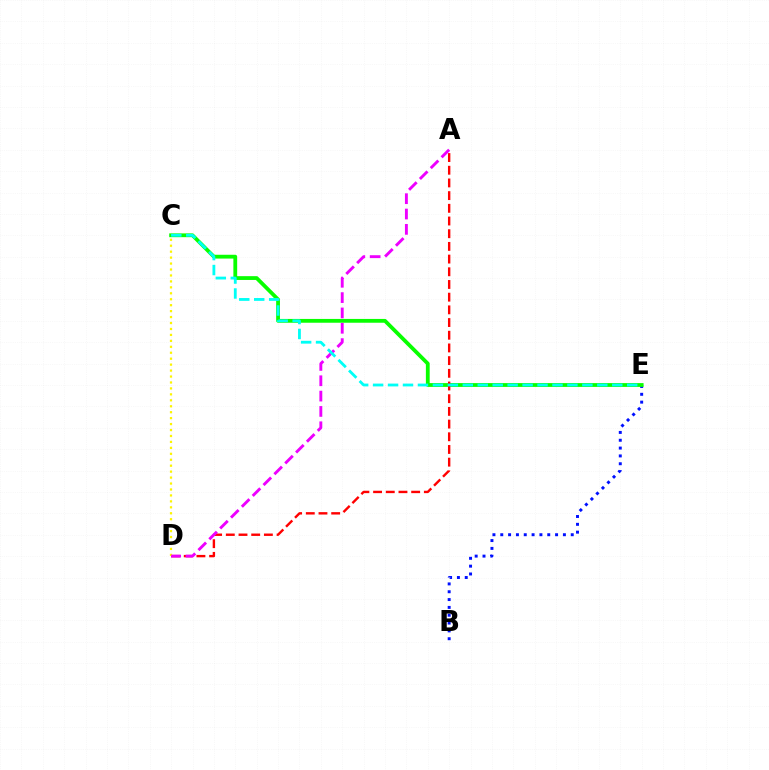{('B', 'E'): [{'color': '#0010ff', 'line_style': 'dotted', 'thickness': 2.13}], ('C', 'E'): [{'color': '#08ff00', 'line_style': 'solid', 'thickness': 2.74}, {'color': '#00fff6', 'line_style': 'dashed', 'thickness': 2.03}], ('A', 'D'): [{'color': '#ff0000', 'line_style': 'dashed', 'thickness': 1.72}, {'color': '#ee00ff', 'line_style': 'dashed', 'thickness': 2.08}], ('C', 'D'): [{'color': '#fcf500', 'line_style': 'dotted', 'thickness': 1.62}]}